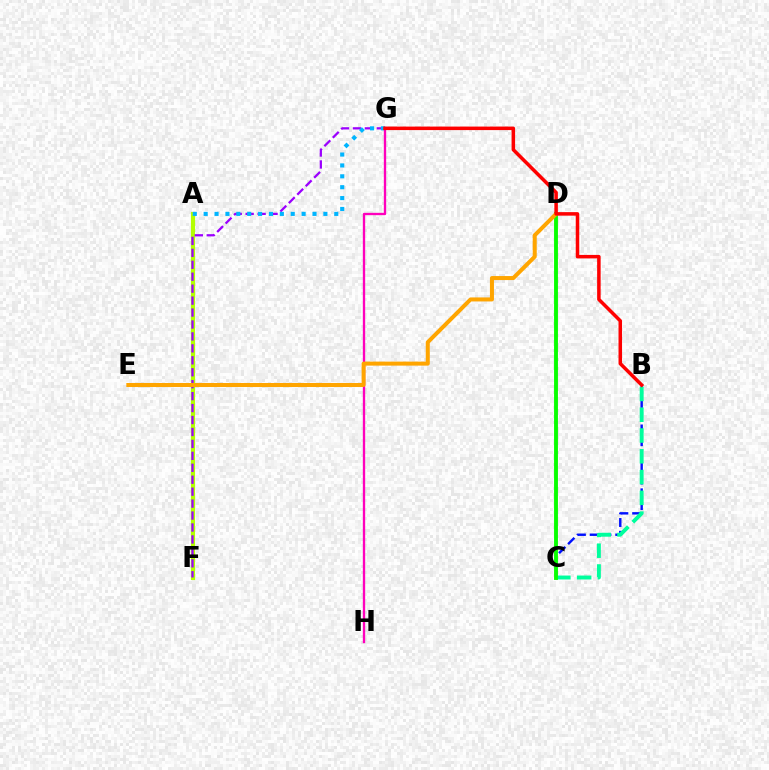{('A', 'F'): [{'color': '#b3ff00', 'line_style': 'solid', 'thickness': 2.98}], ('F', 'G'): [{'color': '#9b00ff', 'line_style': 'dashed', 'thickness': 1.62}], ('B', 'C'): [{'color': '#0010ff', 'line_style': 'dashed', 'thickness': 1.73}, {'color': '#00ff9d', 'line_style': 'dashed', 'thickness': 2.82}], ('A', 'G'): [{'color': '#00b5ff', 'line_style': 'dotted', 'thickness': 2.96}], ('G', 'H'): [{'color': '#ff00bd', 'line_style': 'solid', 'thickness': 1.68}], ('C', 'D'): [{'color': '#08ff00', 'line_style': 'solid', 'thickness': 2.79}], ('D', 'E'): [{'color': '#ffa500', 'line_style': 'solid', 'thickness': 2.89}], ('B', 'G'): [{'color': '#ff0000', 'line_style': 'solid', 'thickness': 2.53}]}